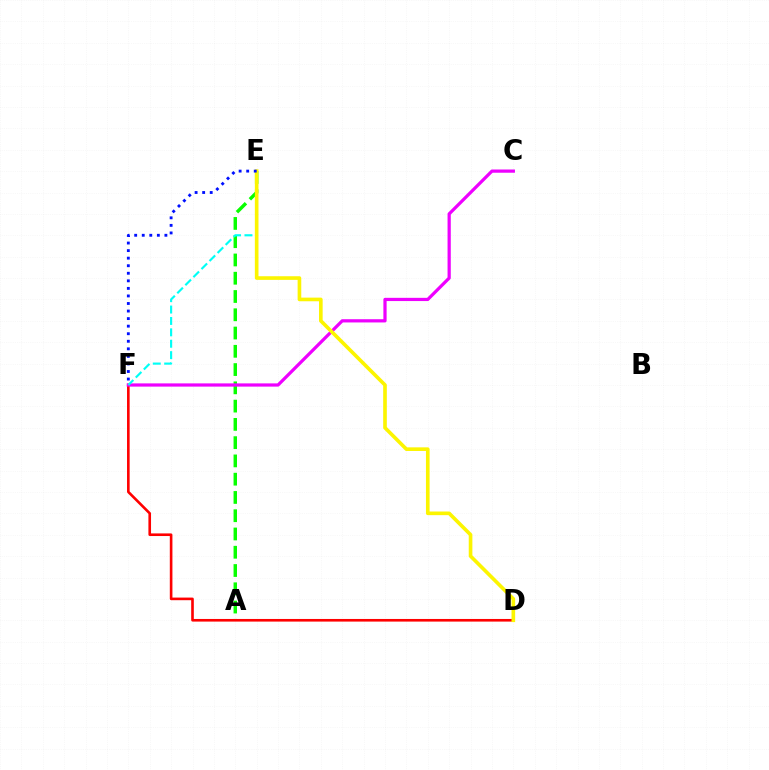{('A', 'E'): [{'color': '#08ff00', 'line_style': 'dashed', 'thickness': 2.48}], ('D', 'F'): [{'color': '#ff0000', 'line_style': 'solid', 'thickness': 1.89}], ('C', 'F'): [{'color': '#ee00ff', 'line_style': 'solid', 'thickness': 2.32}], ('E', 'F'): [{'color': '#00fff6', 'line_style': 'dashed', 'thickness': 1.55}, {'color': '#0010ff', 'line_style': 'dotted', 'thickness': 2.05}], ('D', 'E'): [{'color': '#fcf500', 'line_style': 'solid', 'thickness': 2.62}]}